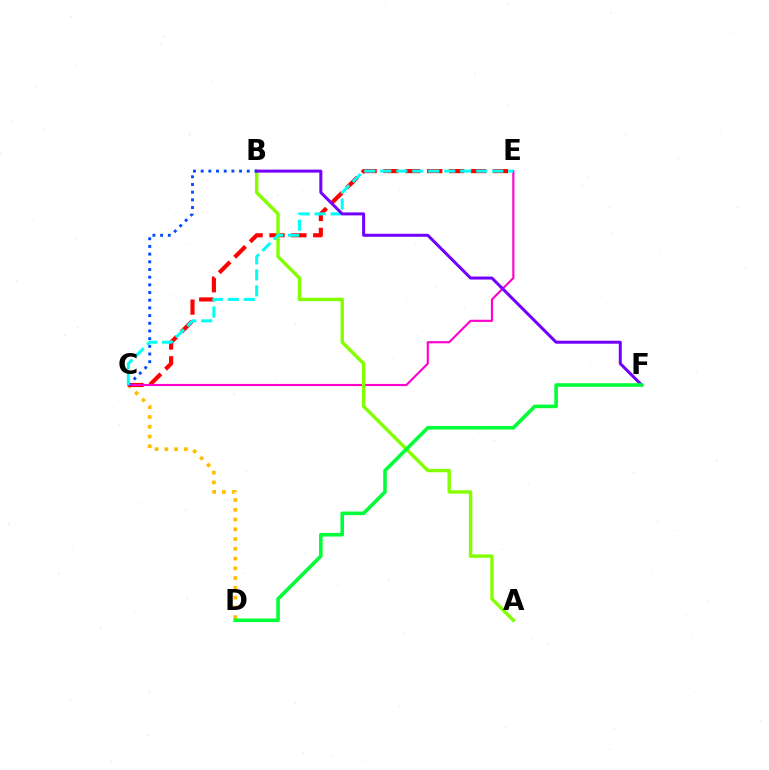{('C', 'D'): [{'color': '#ffbd00', 'line_style': 'dotted', 'thickness': 2.65}], ('C', 'E'): [{'color': '#ff0000', 'line_style': 'dashed', 'thickness': 2.97}, {'color': '#ff00cf', 'line_style': 'solid', 'thickness': 1.54}, {'color': '#00fff6', 'line_style': 'dashed', 'thickness': 2.17}], ('A', 'B'): [{'color': '#84ff00', 'line_style': 'solid', 'thickness': 2.45}], ('B', 'C'): [{'color': '#004bff', 'line_style': 'dotted', 'thickness': 2.09}], ('B', 'F'): [{'color': '#7200ff', 'line_style': 'solid', 'thickness': 2.17}], ('D', 'F'): [{'color': '#00ff39', 'line_style': 'solid', 'thickness': 2.59}]}